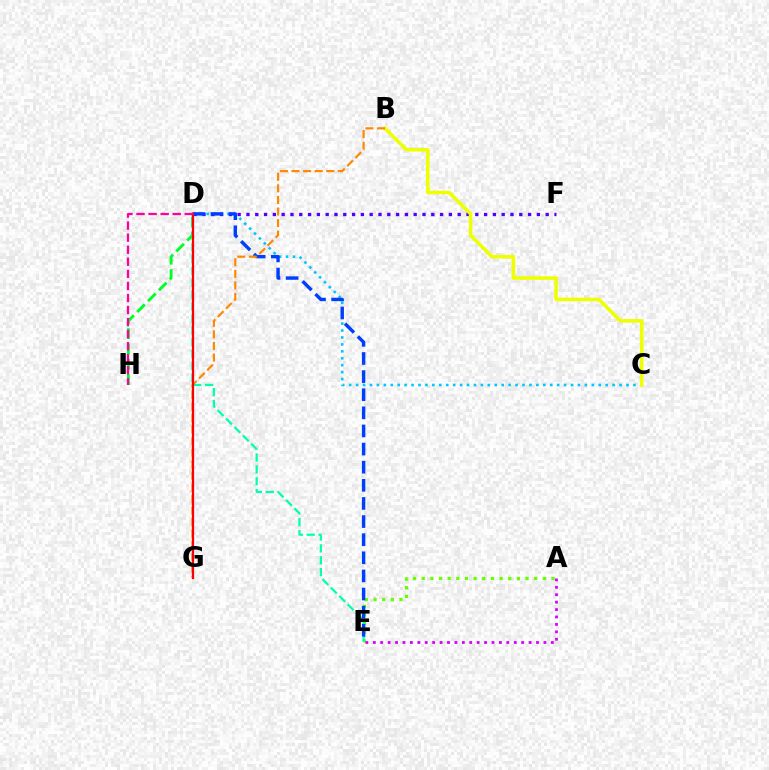{('C', 'D'): [{'color': '#00c7ff', 'line_style': 'dotted', 'thickness': 1.88}], ('D', 'F'): [{'color': '#4f00ff', 'line_style': 'dotted', 'thickness': 2.39}], ('D', 'H'): [{'color': '#00ff27', 'line_style': 'dashed', 'thickness': 2.08}, {'color': '#ff00a0', 'line_style': 'dashed', 'thickness': 1.64}], ('B', 'C'): [{'color': '#eeff00', 'line_style': 'solid', 'thickness': 2.56}], ('A', 'E'): [{'color': '#66ff00', 'line_style': 'dotted', 'thickness': 2.35}, {'color': '#d600ff', 'line_style': 'dotted', 'thickness': 2.02}], ('D', 'E'): [{'color': '#00ffaf', 'line_style': 'dashed', 'thickness': 1.61}, {'color': '#003fff', 'line_style': 'dashed', 'thickness': 2.46}], ('B', 'G'): [{'color': '#ff8800', 'line_style': 'dashed', 'thickness': 1.57}], ('D', 'G'): [{'color': '#ff0000', 'line_style': 'solid', 'thickness': 1.62}]}